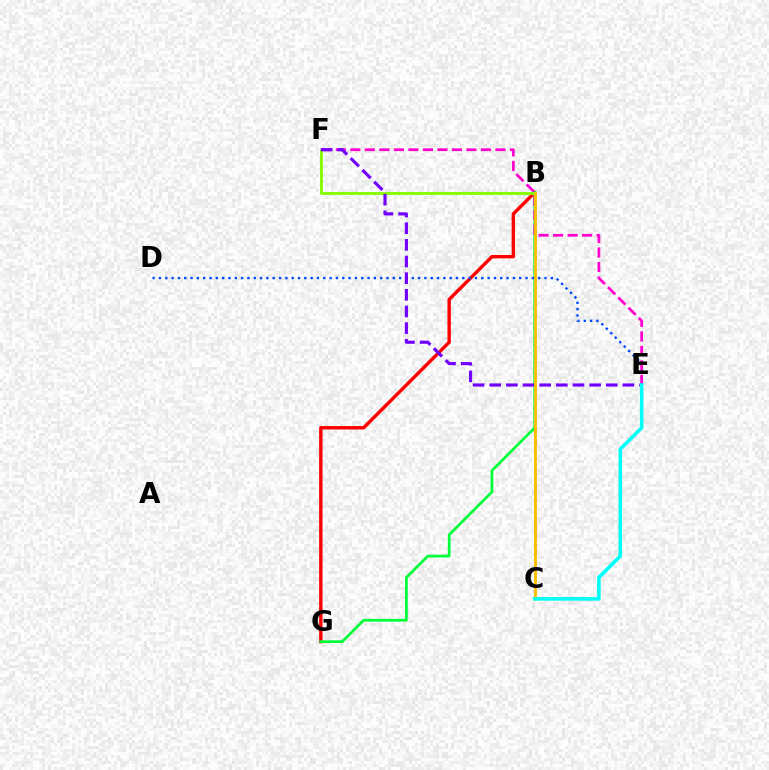{('B', 'G'): [{'color': '#ff0000', 'line_style': 'solid', 'thickness': 2.45}, {'color': '#00ff39', 'line_style': 'solid', 'thickness': 1.97}], ('D', 'E'): [{'color': '#004bff', 'line_style': 'dotted', 'thickness': 1.72}], ('E', 'F'): [{'color': '#ff00cf', 'line_style': 'dashed', 'thickness': 1.97}, {'color': '#7200ff', 'line_style': 'dashed', 'thickness': 2.26}], ('B', 'F'): [{'color': '#84ff00', 'line_style': 'solid', 'thickness': 2.02}], ('B', 'C'): [{'color': '#ffbd00', 'line_style': 'solid', 'thickness': 2.06}], ('C', 'E'): [{'color': '#00fff6', 'line_style': 'solid', 'thickness': 2.59}]}